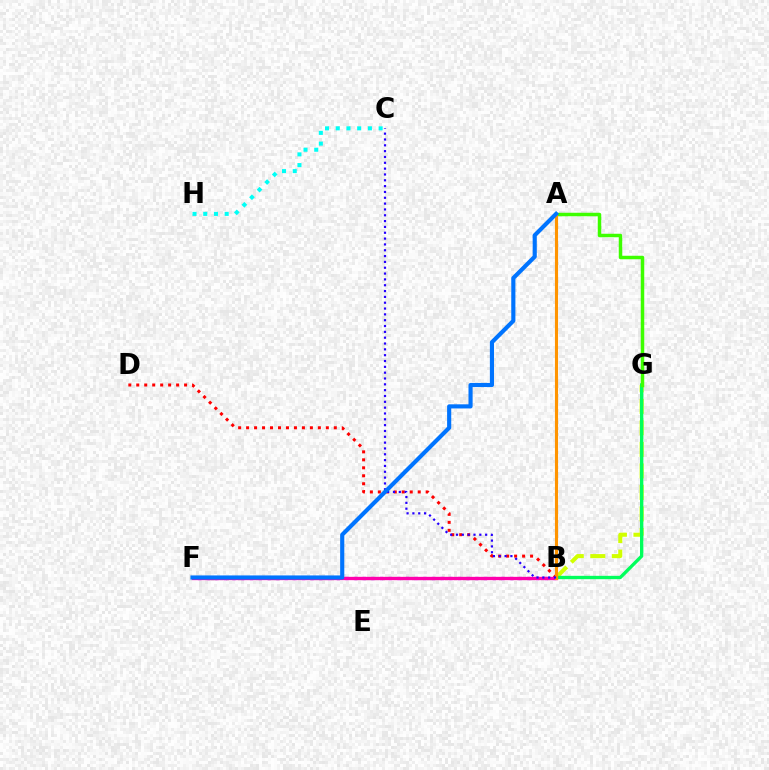{('C', 'H'): [{'color': '#00fff6', 'line_style': 'dotted', 'thickness': 2.91}], ('B', 'G'): [{'color': '#d1ff00', 'line_style': 'dashed', 'thickness': 2.92}, {'color': '#00ff5c', 'line_style': 'solid', 'thickness': 2.41}], ('B', 'F'): [{'color': '#b900ff', 'line_style': 'dotted', 'thickness': 2.35}, {'color': '#ff00ac', 'line_style': 'solid', 'thickness': 2.39}], ('B', 'D'): [{'color': '#ff0000', 'line_style': 'dotted', 'thickness': 2.17}], ('A', 'G'): [{'color': '#3dff00', 'line_style': 'solid', 'thickness': 2.51}], ('A', 'B'): [{'color': '#ff9400', 'line_style': 'solid', 'thickness': 2.25}], ('B', 'C'): [{'color': '#2500ff', 'line_style': 'dotted', 'thickness': 1.58}], ('A', 'F'): [{'color': '#0074ff', 'line_style': 'solid', 'thickness': 2.98}]}